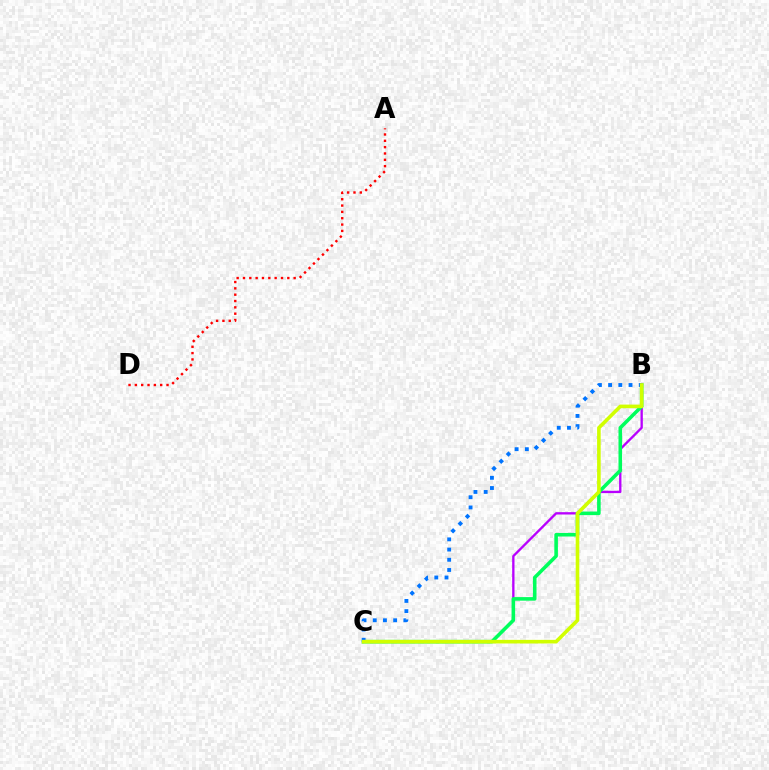{('B', 'C'): [{'color': '#b900ff', 'line_style': 'solid', 'thickness': 1.68}, {'color': '#00ff5c', 'line_style': 'solid', 'thickness': 2.57}, {'color': '#0074ff', 'line_style': 'dotted', 'thickness': 2.77}, {'color': '#d1ff00', 'line_style': 'solid', 'thickness': 2.6}], ('A', 'D'): [{'color': '#ff0000', 'line_style': 'dotted', 'thickness': 1.72}]}